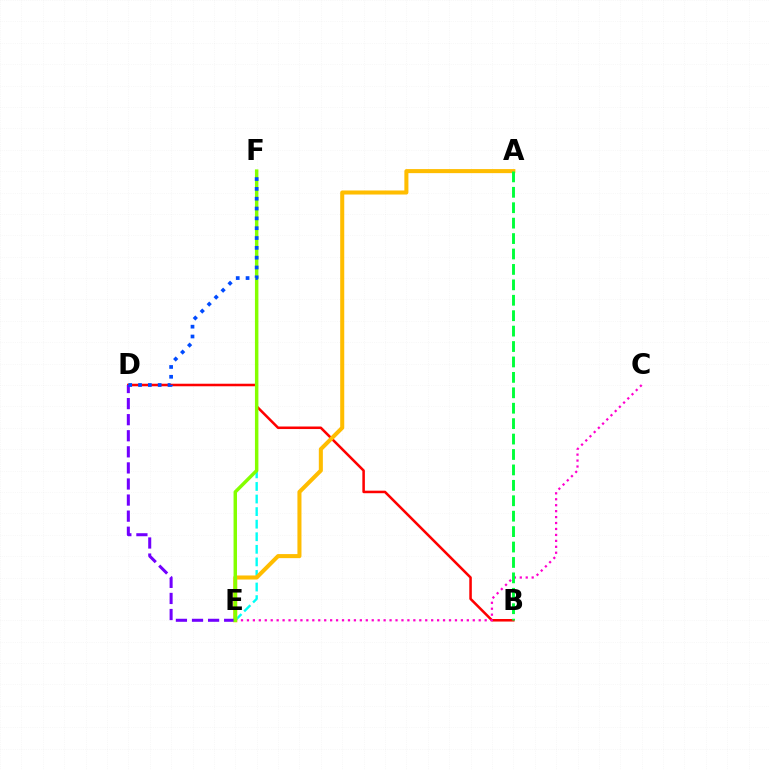{('E', 'F'): [{'color': '#00fff6', 'line_style': 'dashed', 'thickness': 1.71}, {'color': '#84ff00', 'line_style': 'solid', 'thickness': 2.49}], ('B', 'D'): [{'color': '#ff0000', 'line_style': 'solid', 'thickness': 1.83}], ('C', 'E'): [{'color': '#ff00cf', 'line_style': 'dotted', 'thickness': 1.61}], ('A', 'E'): [{'color': '#ffbd00', 'line_style': 'solid', 'thickness': 2.92}], ('D', 'E'): [{'color': '#7200ff', 'line_style': 'dashed', 'thickness': 2.18}], ('D', 'F'): [{'color': '#004bff', 'line_style': 'dotted', 'thickness': 2.67}], ('A', 'B'): [{'color': '#00ff39', 'line_style': 'dashed', 'thickness': 2.1}]}